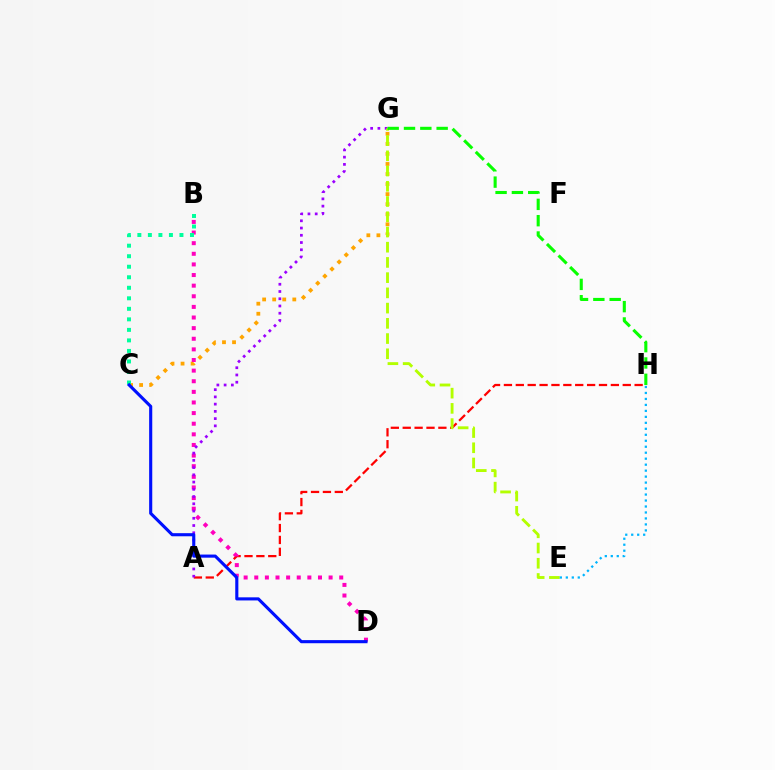{('C', 'G'): [{'color': '#ffa500', 'line_style': 'dotted', 'thickness': 2.73}], ('A', 'H'): [{'color': '#ff0000', 'line_style': 'dashed', 'thickness': 1.61}], ('B', 'D'): [{'color': '#ff00bd', 'line_style': 'dotted', 'thickness': 2.89}], ('A', 'G'): [{'color': '#9b00ff', 'line_style': 'dotted', 'thickness': 1.97}], ('E', 'G'): [{'color': '#b3ff00', 'line_style': 'dashed', 'thickness': 2.07}], ('B', 'C'): [{'color': '#00ff9d', 'line_style': 'dotted', 'thickness': 2.86}], ('C', 'D'): [{'color': '#0010ff', 'line_style': 'solid', 'thickness': 2.24}], ('G', 'H'): [{'color': '#08ff00', 'line_style': 'dashed', 'thickness': 2.22}], ('E', 'H'): [{'color': '#00b5ff', 'line_style': 'dotted', 'thickness': 1.62}]}